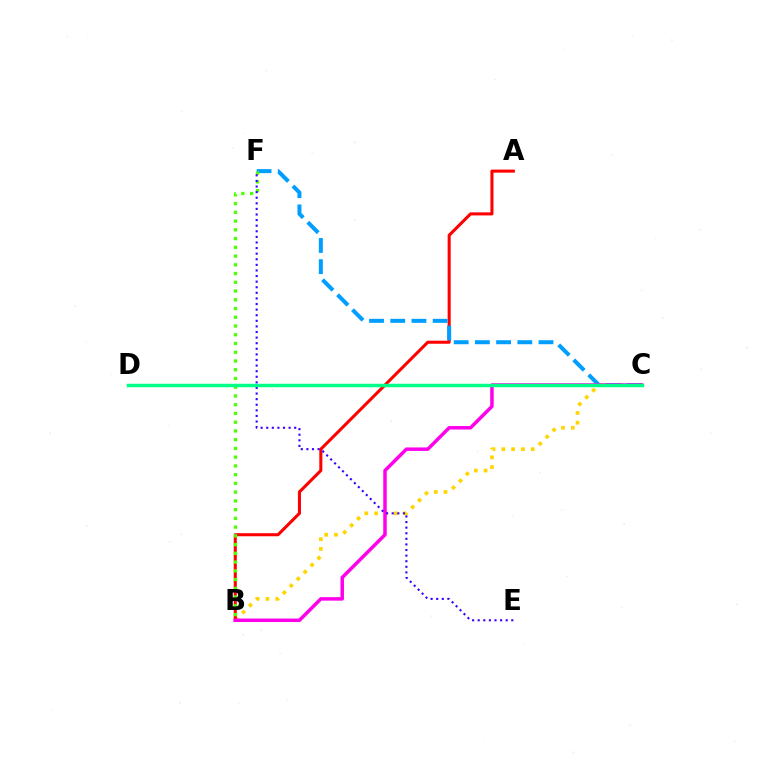{('B', 'C'): [{'color': '#ffd500', 'line_style': 'dotted', 'thickness': 2.66}, {'color': '#ff00ed', 'line_style': 'solid', 'thickness': 2.51}], ('A', 'B'): [{'color': '#ff0000', 'line_style': 'solid', 'thickness': 2.2}], ('C', 'F'): [{'color': '#009eff', 'line_style': 'dashed', 'thickness': 2.88}], ('B', 'F'): [{'color': '#4fff00', 'line_style': 'dotted', 'thickness': 2.38}], ('E', 'F'): [{'color': '#3700ff', 'line_style': 'dotted', 'thickness': 1.52}], ('C', 'D'): [{'color': '#00ff86', 'line_style': 'solid', 'thickness': 2.5}]}